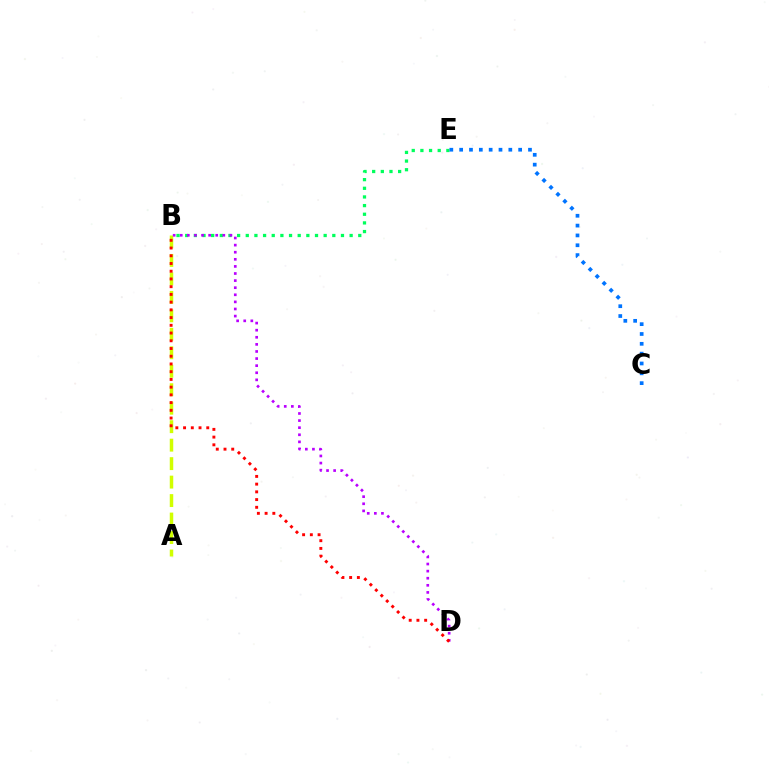{('A', 'B'): [{'color': '#d1ff00', 'line_style': 'dashed', 'thickness': 2.51}], ('B', 'E'): [{'color': '#00ff5c', 'line_style': 'dotted', 'thickness': 2.35}], ('B', 'D'): [{'color': '#b900ff', 'line_style': 'dotted', 'thickness': 1.93}, {'color': '#ff0000', 'line_style': 'dotted', 'thickness': 2.1}], ('C', 'E'): [{'color': '#0074ff', 'line_style': 'dotted', 'thickness': 2.67}]}